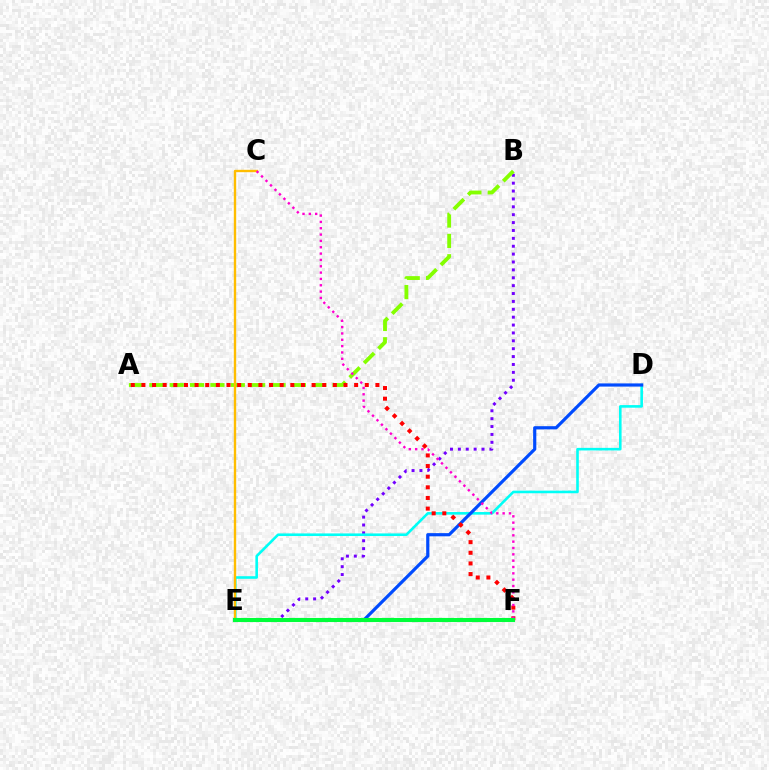{('B', 'E'): [{'color': '#7200ff', 'line_style': 'dotted', 'thickness': 2.14}], ('A', 'B'): [{'color': '#84ff00', 'line_style': 'dashed', 'thickness': 2.77}], ('D', 'E'): [{'color': '#00fff6', 'line_style': 'solid', 'thickness': 1.87}, {'color': '#004bff', 'line_style': 'solid', 'thickness': 2.29}], ('A', 'F'): [{'color': '#ff0000', 'line_style': 'dotted', 'thickness': 2.89}], ('C', 'E'): [{'color': '#ffbd00', 'line_style': 'solid', 'thickness': 1.71}], ('C', 'F'): [{'color': '#ff00cf', 'line_style': 'dotted', 'thickness': 1.72}], ('E', 'F'): [{'color': '#00ff39', 'line_style': 'solid', 'thickness': 2.95}]}